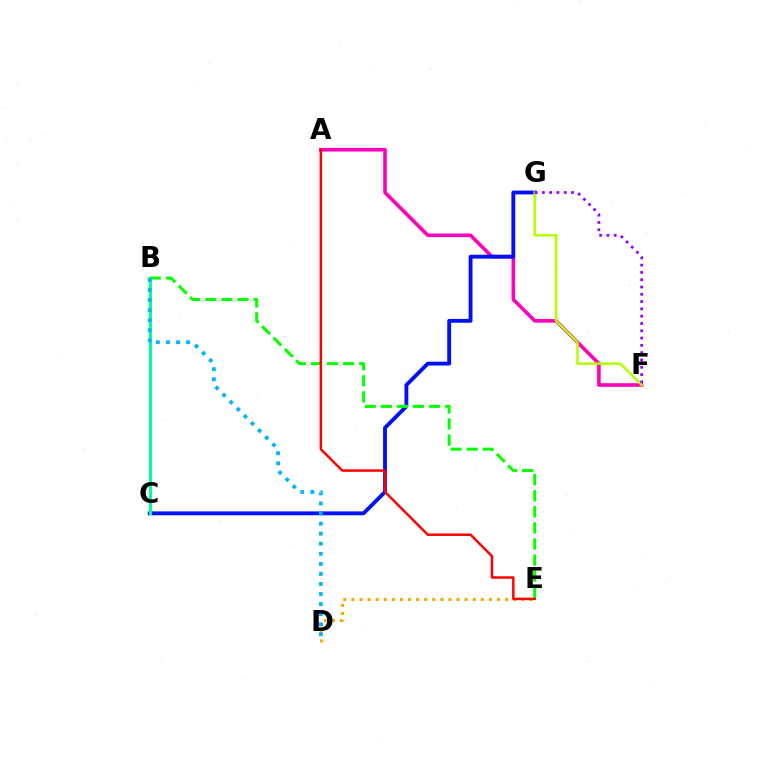{('A', 'F'): [{'color': '#ff00bd', 'line_style': 'solid', 'thickness': 2.59}], ('C', 'G'): [{'color': '#0010ff', 'line_style': 'solid', 'thickness': 2.77}], ('B', 'C'): [{'color': '#00ff9d', 'line_style': 'solid', 'thickness': 2.17}], ('F', 'G'): [{'color': '#b3ff00', 'line_style': 'solid', 'thickness': 1.8}, {'color': '#9b00ff', 'line_style': 'dotted', 'thickness': 1.98}], ('B', 'E'): [{'color': '#08ff00', 'line_style': 'dashed', 'thickness': 2.19}], ('D', 'E'): [{'color': '#ffa500', 'line_style': 'dotted', 'thickness': 2.2}], ('A', 'E'): [{'color': '#ff0000', 'line_style': 'solid', 'thickness': 1.78}], ('B', 'D'): [{'color': '#00b5ff', 'line_style': 'dotted', 'thickness': 2.73}]}